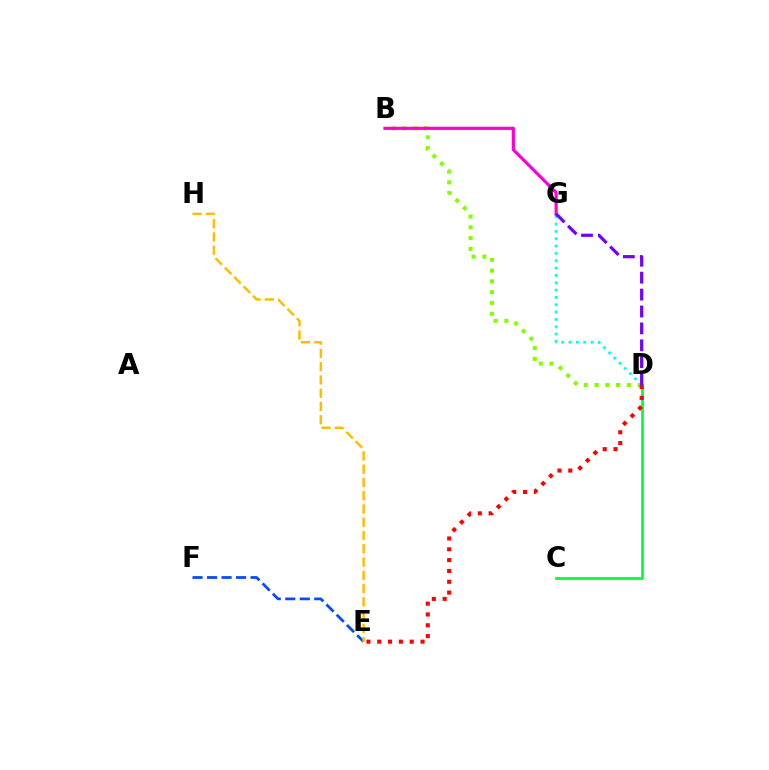{('D', 'G'): [{'color': '#00fff6', 'line_style': 'dotted', 'thickness': 1.99}, {'color': '#7200ff', 'line_style': 'dashed', 'thickness': 2.3}], ('B', 'D'): [{'color': '#84ff00', 'line_style': 'dotted', 'thickness': 2.93}], ('C', 'D'): [{'color': '#00ff39', 'line_style': 'solid', 'thickness': 1.99}], ('B', 'G'): [{'color': '#ff00cf', 'line_style': 'solid', 'thickness': 2.29}], ('E', 'F'): [{'color': '#004bff', 'line_style': 'dashed', 'thickness': 1.97}], ('E', 'H'): [{'color': '#ffbd00', 'line_style': 'dashed', 'thickness': 1.8}], ('D', 'E'): [{'color': '#ff0000', 'line_style': 'dotted', 'thickness': 2.94}]}